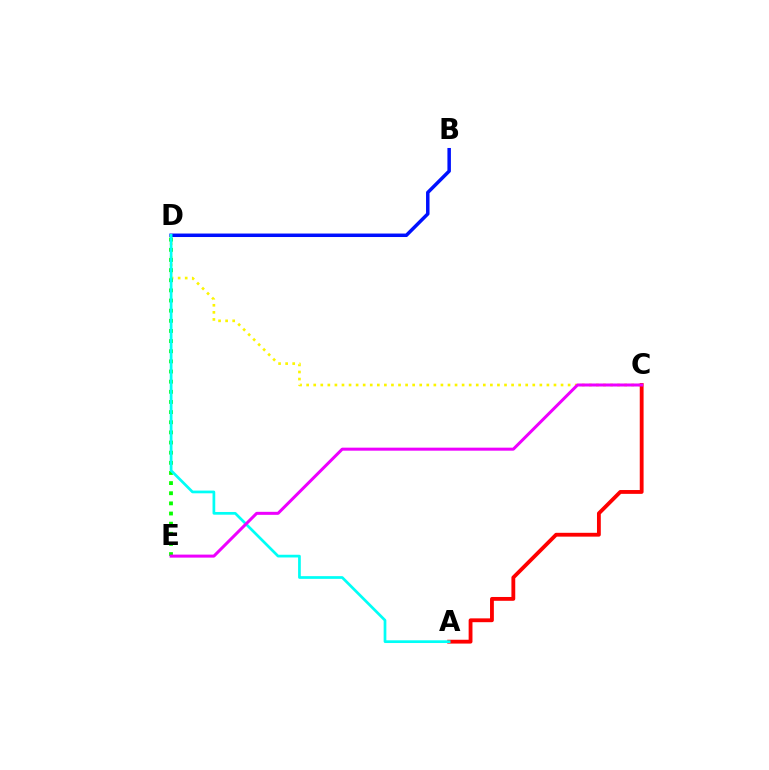{('C', 'D'): [{'color': '#fcf500', 'line_style': 'dotted', 'thickness': 1.92}], ('D', 'E'): [{'color': '#08ff00', 'line_style': 'dotted', 'thickness': 2.76}], ('B', 'D'): [{'color': '#0010ff', 'line_style': 'solid', 'thickness': 2.51}], ('A', 'C'): [{'color': '#ff0000', 'line_style': 'solid', 'thickness': 2.76}], ('A', 'D'): [{'color': '#00fff6', 'line_style': 'solid', 'thickness': 1.96}], ('C', 'E'): [{'color': '#ee00ff', 'line_style': 'solid', 'thickness': 2.17}]}